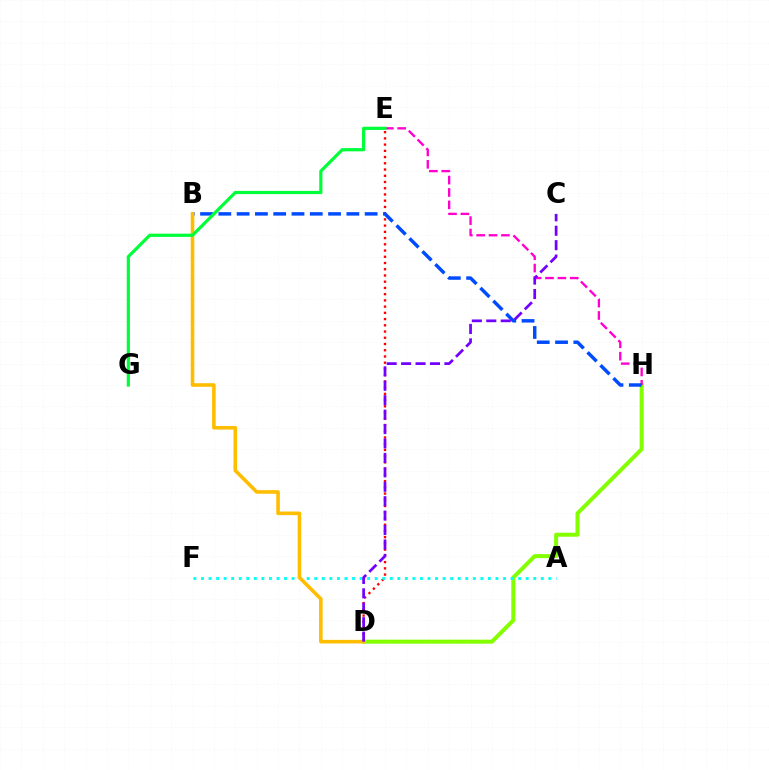{('D', 'E'): [{'color': '#ff0000', 'line_style': 'dotted', 'thickness': 1.69}], ('D', 'H'): [{'color': '#84ff00', 'line_style': 'solid', 'thickness': 2.89}], ('E', 'H'): [{'color': '#ff00cf', 'line_style': 'dashed', 'thickness': 1.68}], ('A', 'F'): [{'color': '#00fff6', 'line_style': 'dotted', 'thickness': 2.05}], ('B', 'H'): [{'color': '#004bff', 'line_style': 'dashed', 'thickness': 2.48}], ('B', 'D'): [{'color': '#ffbd00', 'line_style': 'solid', 'thickness': 2.59}], ('E', 'G'): [{'color': '#00ff39', 'line_style': 'solid', 'thickness': 2.31}], ('C', 'D'): [{'color': '#7200ff', 'line_style': 'dashed', 'thickness': 1.96}]}